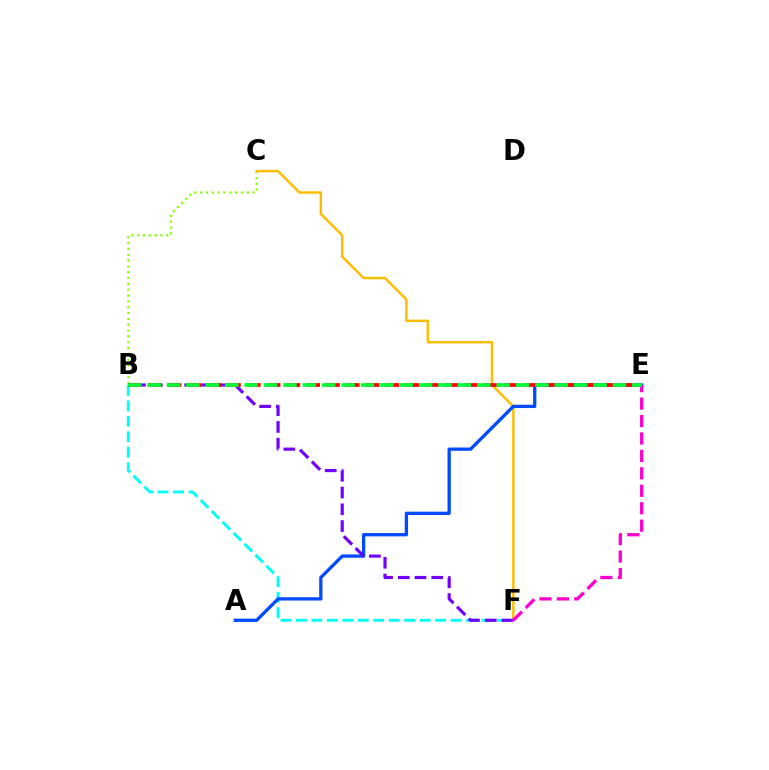{('B', 'F'): [{'color': '#00fff6', 'line_style': 'dashed', 'thickness': 2.1}, {'color': '#7200ff', 'line_style': 'dashed', 'thickness': 2.28}], ('B', 'C'): [{'color': '#84ff00', 'line_style': 'dotted', 'thickness': 1.58}], ('C', 'F'): [{'color': '#ffbd00', 'line_style': 'solid', 'thickness': 1.77}], ('A', 'E'): [{'color': '#004bff', 'line_style': 'solid', 'thickness': 2.37}], ('B', 'E'): [{'color': '#ff0000', 'line_style': 'dashed', 'thickness': 2.69}, {'color': '#00ff39', 'line_style': 'dashed', 'thickness': 2.63}], ('E', 'F'): [{'color': '#ff00cf', 'line_style': 'dashed', 'thickness': 2.37}]}